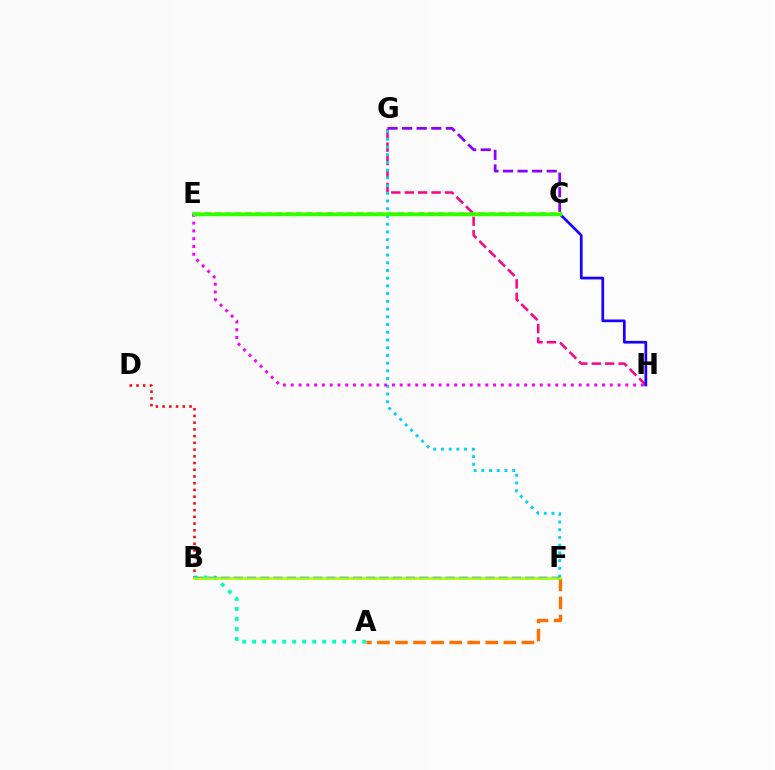{('A', 'F'): [{'color': '#ff7000', 'line_style': 'dashed', 'thickness': 2.45}], ('G', 'H'): [{'color': '#ff0088', 'line_style': 'dashed', 'thickness': 1.82}], ('F', 'G'): [{'color': '#00d3ff', 'line_style': 'dotted', 'thickness': 2.1}], ('B', 'D'): [{'color': '#ff0000', 'line_style': 'dotted', 'thickness': 1.83}], ('C', 'H'): [{'color': '#1900ff', 'line_style': 'solid', 'thickness': 1.94}], ('A', 'B'): [{'color': '#00ffbb', 'line_style': 'dotted', 'thickness': 2.72}], ('B', 'F'): [{'color': '#005dff', 'line_style': 'dashed', 'thickness': 1.8}, {'color': '#a2ff00', 'line_style': 'solid', 'thickness': 1.8}], ('C', 'E'): [{'color': '#00ff45', 'line_style': 'solid', 'thickness': 2.52}, {'color': '#ffe600', 'line_style': 'dotted', 'thickness': 2.76}, {'color': '#31ff00', 'line_style': 'solid', 'thickness': 2.51}], ('C', 'G'): [{'color': '#8a00ff', 'line_style': 'dashed', 'thickness': 1.98}], ('E', 'H'): [{'color': '#fa00f9', 'line_style': 'dotted', 'thickness': 2.11}]}